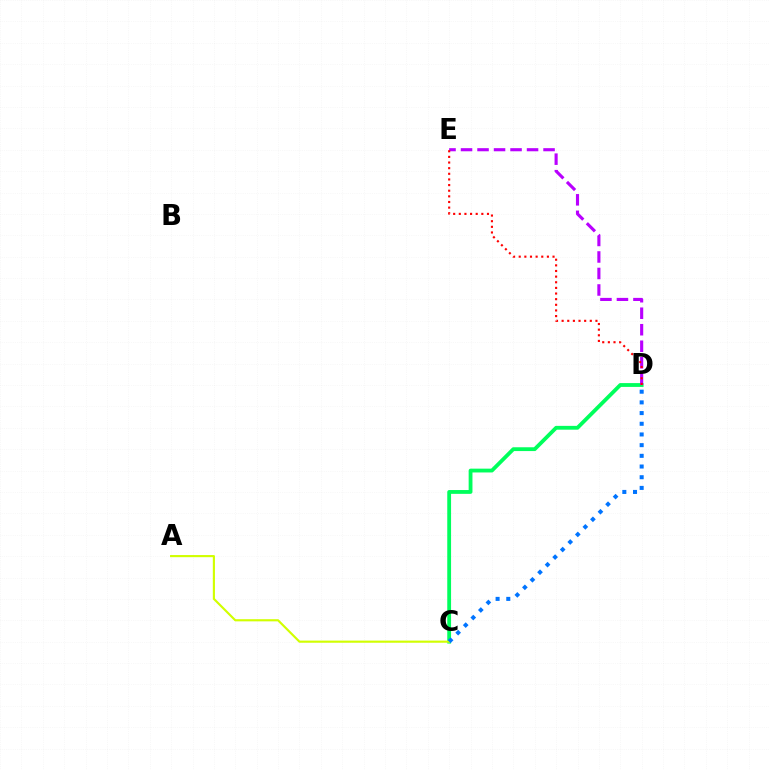{('C', 'D'): [{'color': '#00ff5c', 'line_style': 'solid', 'thickness': 2.74}, {'color': '#0074ff', 'line_style': 'dotted', 'thickness': 2.9}], ('A', 'C'): [{'color': '#d1ff00', 'line_style': 'solid', 'thickness': 1.55}], ('D', 'E'): [{'color': '#b900ff', 'line_style': 'dashed', 'thickness': 2.24}, {'color': '#ff0000', 'line_style': 'dotted', 'thickness': 1.53}]}